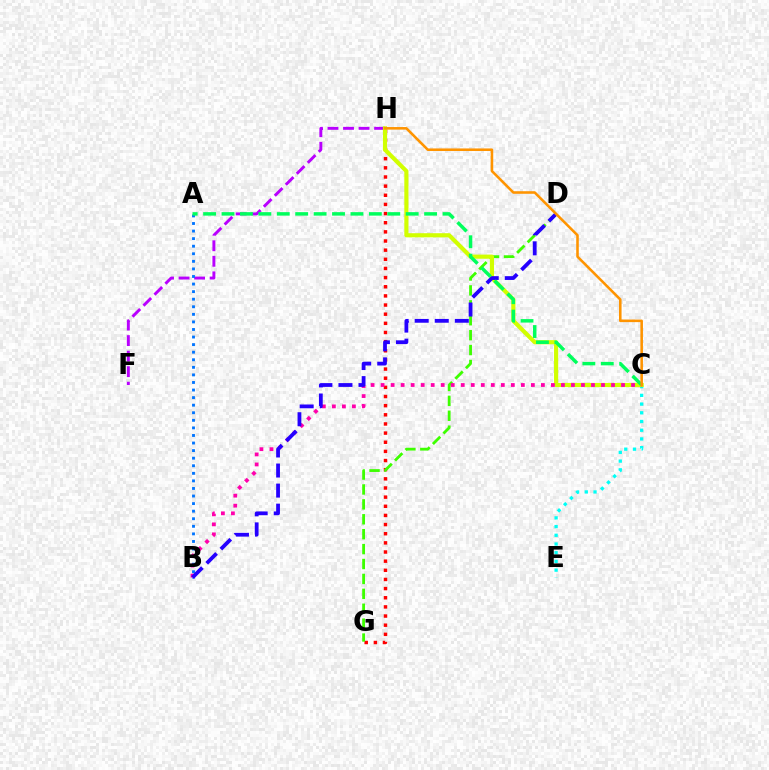{('C', 'E'): [{'color': '#00fff6', 'line_style': 'dotted', 'thickness': 2.37}], ('F', 'H'): [{'color': '#b900ff', 'line_style': 'dashed', 'thickness': 2.11}], ('G', 'H'): [{'color': '#ff0000', 'line_style': 'dotted', 'thickness': 2.49}], ('D', 'G'): [{'color': '#3dff00', 'line_style': 'dashed', 'thickness': 2.03}], ('C', 'H'): [{'color': '#d1ff00', 'line_style': 'solid', 'thickness': 2.98}, {'color': '#ff9400', 'line_style': 'solid', 'thickness': 1.85}], ('A', 'B'): [{'color': '#0074ff', 'line_style': 'dotted', 'thickness': 2.06}], ('B', 'C'): [{'color': '#ff00ac', 'line_style': 'dotted', 'thickness': 2.72}], ('B', 'D'): [{'color': '#2500ff', 'line_style': 'dashed', 'thickness': 2.72}], ('A', 'C'): [{'color': '#00ff5c', 'line_style': 'dashed', 'thickness': 2.5}]}